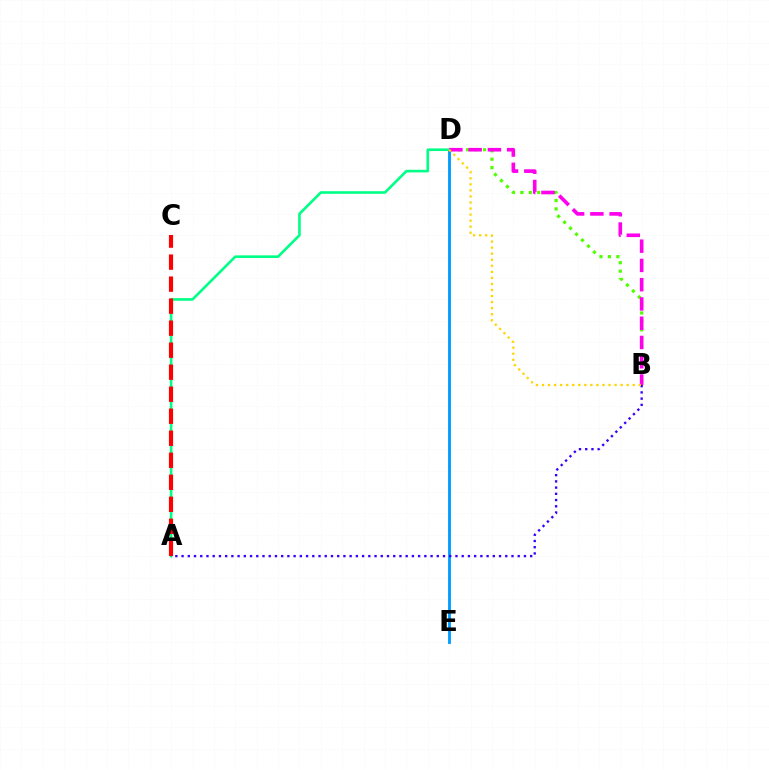{('B', 'D'): [{'color': '#4fff00', 'line_style': 'dotted', 'thickness': 2.29}, {'color': '#ff00ed', 'line_style': 'dashed', 'thickness': 2.62}, {'color': '#ffd500', 'line_style': 'dotted', 'thickness': 1.64}], ('D', 'E'): [{'color': '#009eff', 'line_style': 'solid', 'thickness': 2.07}], ('A', 'D'): [{'color': '#00ff86', 'line_style': 'solid', 'thickness': 1.89}], ('A', 'C'): [{'color': '#ff0000', 'line_style': 'dashed', 'thickness': 2.99}], ('A', 'B'): [{'color': '#3700ff', 'line_style': 'dotted', 'thickness': 1.69}]}